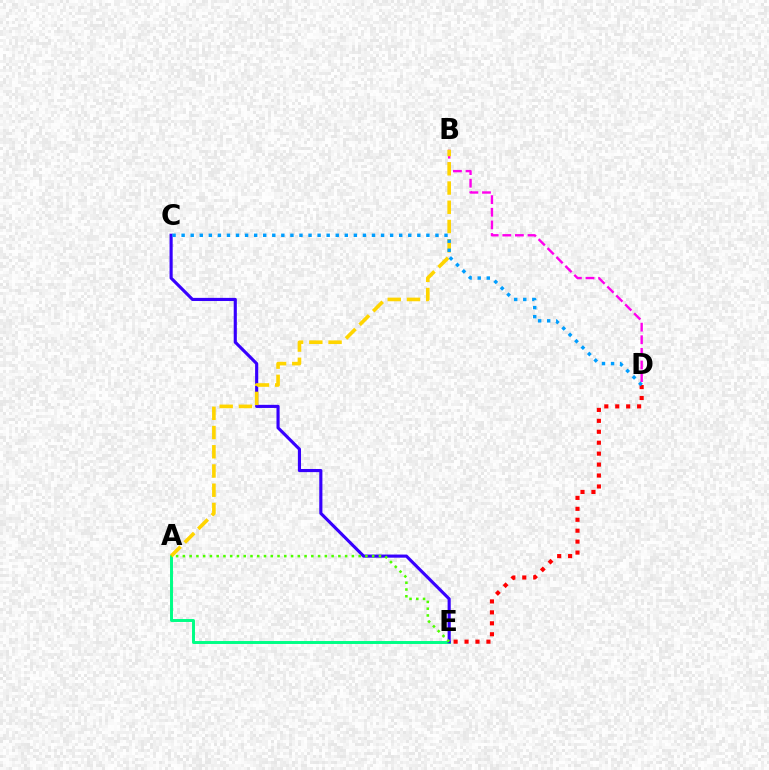{('B', 'D'): [{'color': '#ff00ed', 'line_style': 'dashed', 'thickness': 1.71}], ('A', 'E'): [{'color': '#00ff86', 'line_style': 'solid', 'thickness': 2.13}, {'color': '#4fff00', 'line_style': 'dotted', 'thickness': 1.84}], ('C', 'E'): [{'color': '#3700ff', 'line_style': 'solid', 'thickness': 2.25}], ('A', 'B'): [{'color': '#ffd500', 'line_style': 'dashed', 'thickness': 2.61}], ('D', 'E'): [{'color': '#ff0000', 'line_style': 'dotted', 'thickness': 2.97}], ('C', 'D'): [{'color': '#009eff', 'line_style': 'dotted', 'thickness': 2.46}]}